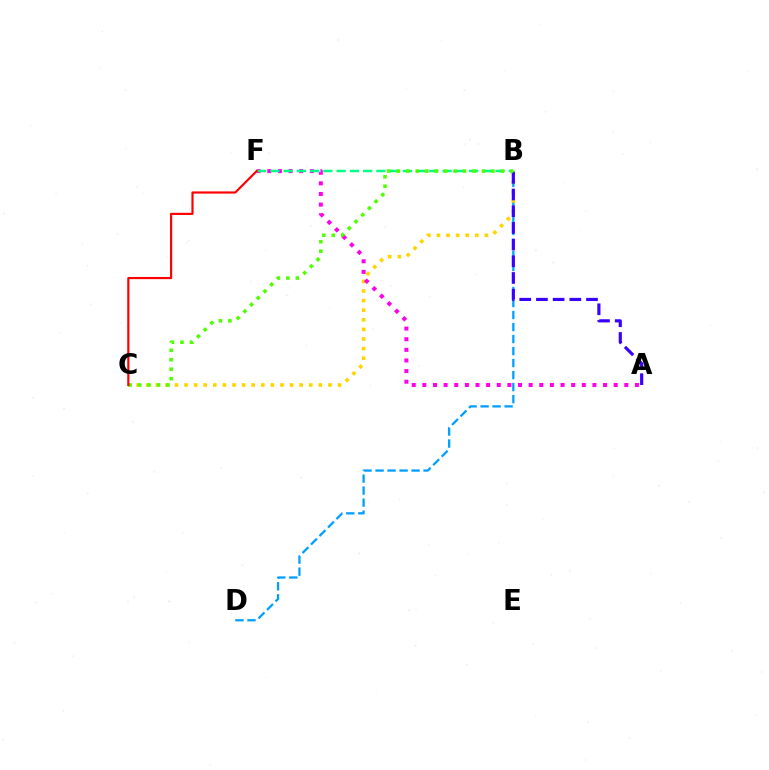{('B', 'C'): [{'color': '#ffd500', 'line_style': 'dotted', 'thickness': 2.61}, {'color': '#4fff00', 'line_style': 'dotted', 'thickness': 2.57}], ('B', 'D'): [{'color': '#009eff', 'line_style': 'dashed', 'thickness': 1.63}], ('A', 'F'): [{'color': '#ff00ed', 'line_style': 'dotted', 'thickness': 2.89}], ('A', 'B'): [{'color': '#3700ff', 'line_style': 'dashed', 'thickness': 2.27}], ('B', 'F'): [{'color': '#00ff86', 'line_style': 'dashed', 'thickness': 1.8}], ('C', 'F'): [{'color': '#ff0000', 'line_style': 'solid', 'thickness': 1.57}]}